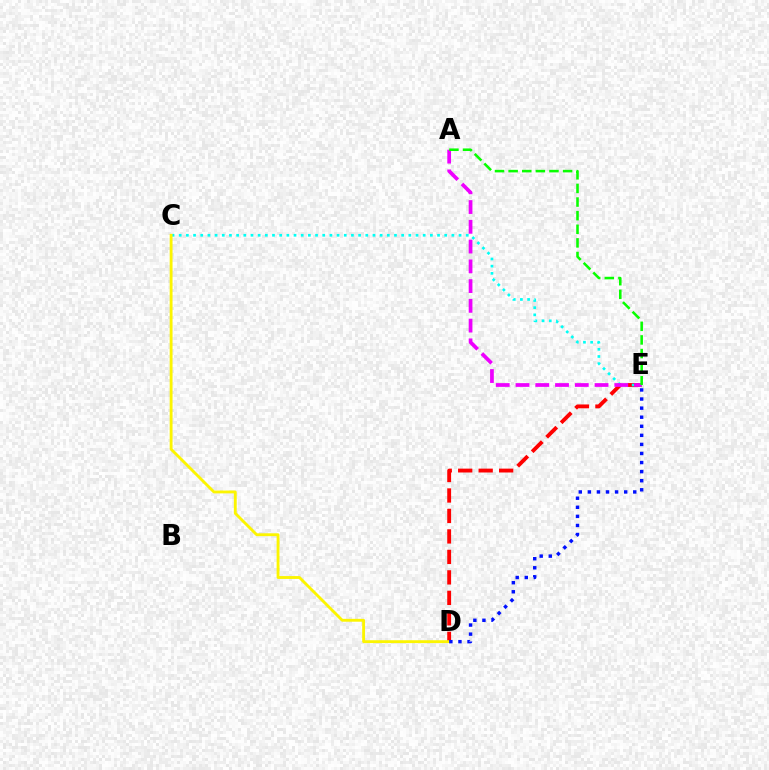{('D', 'E'): [{'color': '#ff0000', 'line_style': 'dashed', 'thickness': 2.78}, {'color': '#0010ff', 'line_style': 'dotted', 'thickness': 2.47}], ('C', 'E'): [{'color': '#00fff6', 'line_style': 'dotted', 'thickness': 1.95}], ('A', 'E'): [{'color': '#ee00ff', 'line_style': 'dashed', 'thickness': 2.68}, {'color': '#08ff00', 'line_style': 'dashed', 'thickness': 1.85}], ('C', 'D'): [{'color': '#fcf500', 'line_style': 'solid', 'thickness': 2.06}]}